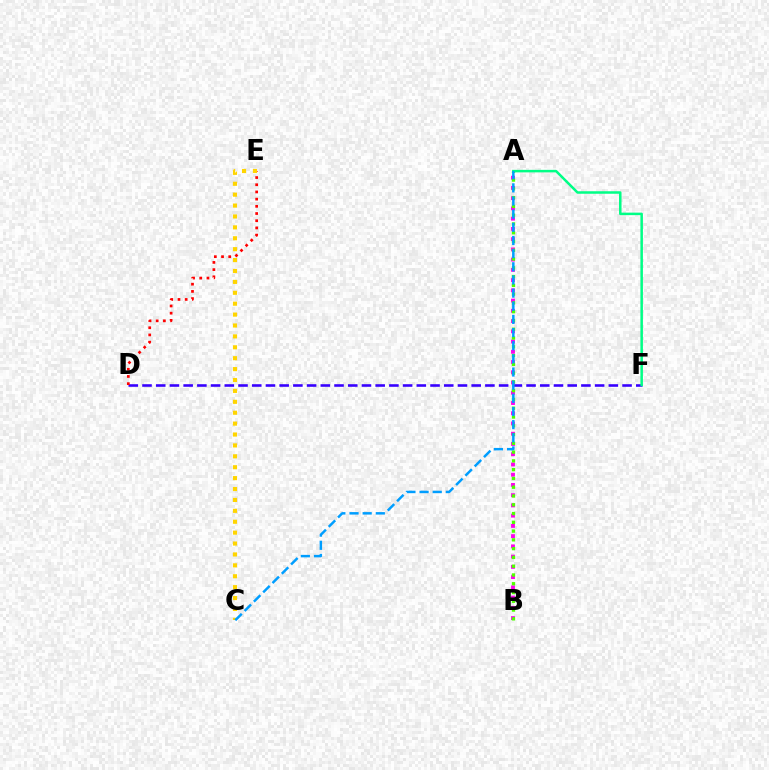{('D', 'F'): [{'color': '#3700ff', 'line_style': 'dashed', 'thickness': 1.86}], ('A', 'B'): [{'color': '#ff00ed', 'line_style': 'dotted', 'thickness': 2.78}, {'color': '#4fff00', 'line_style': 'dotted', 'thickness': 2.38}], ('D', 'E'): [{'color': '#ff0000', 'line_style': 'dotted', 'thickness': 1.95}], ('C', 'E'): [{'color': '#ffd500', 'line_style': 'dotted', 'thickness': 2.96}], ('A', 'F'): [{'color': '#00ff86', 'line_style': 'solid', 'thickness': 1.81}], ('A', 'C'): [{'color': '#009eff', 'line_style': 'dashed', 'thickness': 1.79}]}